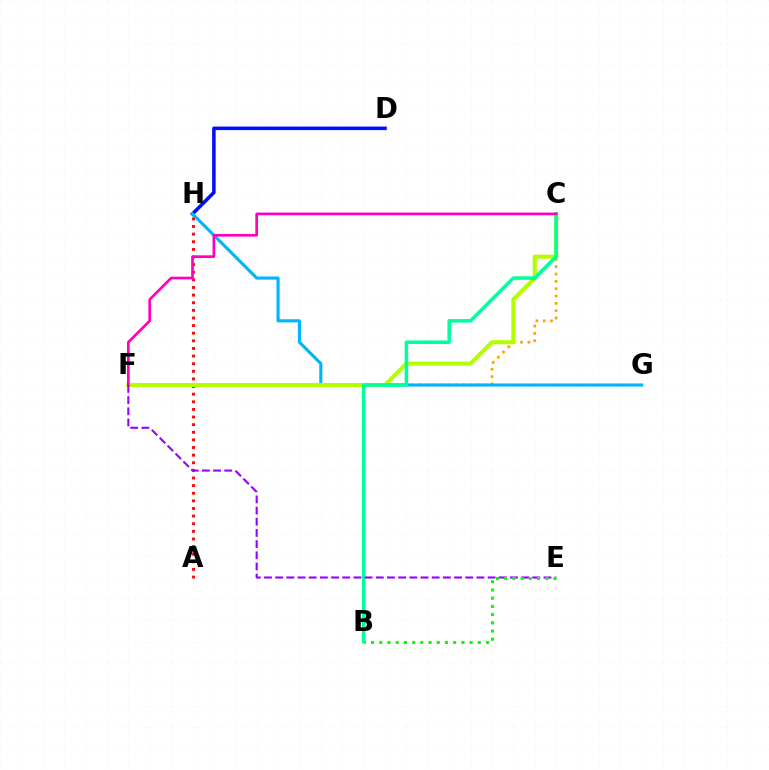{('D', 'H'): [{'color': '#0010ff', 'line_style': 'solid', 'thickness': 2.55}], ('C', 'F'): [{'color': '#ffa500', 'line_style': 'dotted', 'thickness': 1.99}, {'color': '#b3ff00', 'line_style': 'solid', 'thickness': 2.95}, {'color': '#ff00bd', 'line_style': 'solid', 'thickness': 1.94}], ('G', 'H'): [{'color': '#00b5ff', 'line_style': 'solid', 'thickness': 2.25}], ('A', 'H'): [{'color': '#ff0000', 'line_style': 'dotted', 'thickness': 2.07}], ('B', 'C'): [{'color': '#00ff9d', 'line_style': 'solid', 'thickness': 2.54}], ('E', 'F'): [{'color': '#9b00ff', 'line_style': 'dashed', 'thickness': 1.52}], ('B', 'E'): [{'color': '#08ff00', 'line_style': 'dotted', 'thickness': 2.23}]}